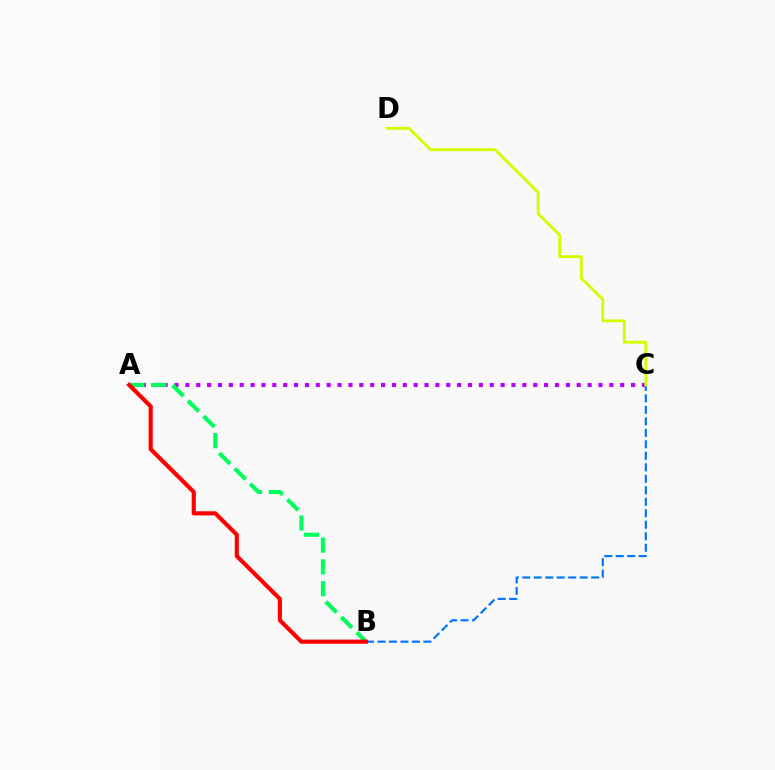{('A', 'C'): [{'color': '#b900ff', 'line_style': 'dotted', 'thickness': 2.95}], ('A', 'B'): [{'color': '#00ff5c', 'line_style': 'dashed', 'thickness': 2.96}, {'color': '#ff0000', 'line_style': 'solid', 'thickness': 2.97}], ('B', 'C'): [{'color': '#0074ff', 'line_style': 'dashed', 'thickness': 1.56}], ('C', 'D'): [{'color': '#d1ff00', 'line_style': 'solid', 'thickness': 2.05}]}